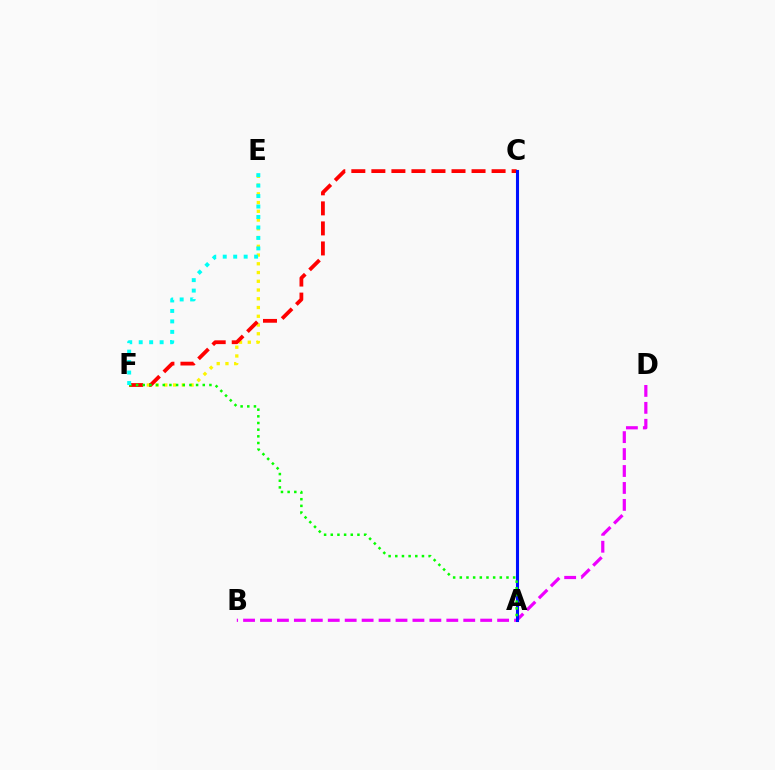{('E', 'F'): [{'color': '#fcf500', 'line_style': 'dotted', 'thickness': 2.38}, {'color': '#00fff6', 'line_style': 'dotted', 'thickness': 2.84}], ('B', 'D'): [{'color': '#ee00ff', 'line_style': 'dashed', 'thickness': 2.3}], ('C', 'F'): [{'color': '#ff0000', 'line_style': 'dashed', 'thickness': 2.72}], ('A', 'C'): [{'color': '#0010ff', 'line_style': 'solid', 'thickness': 2.21}], ('A', 'F'): [{'color': '#08ff00', 'line_style': 'dotted', 'thickness': 1.81}]}